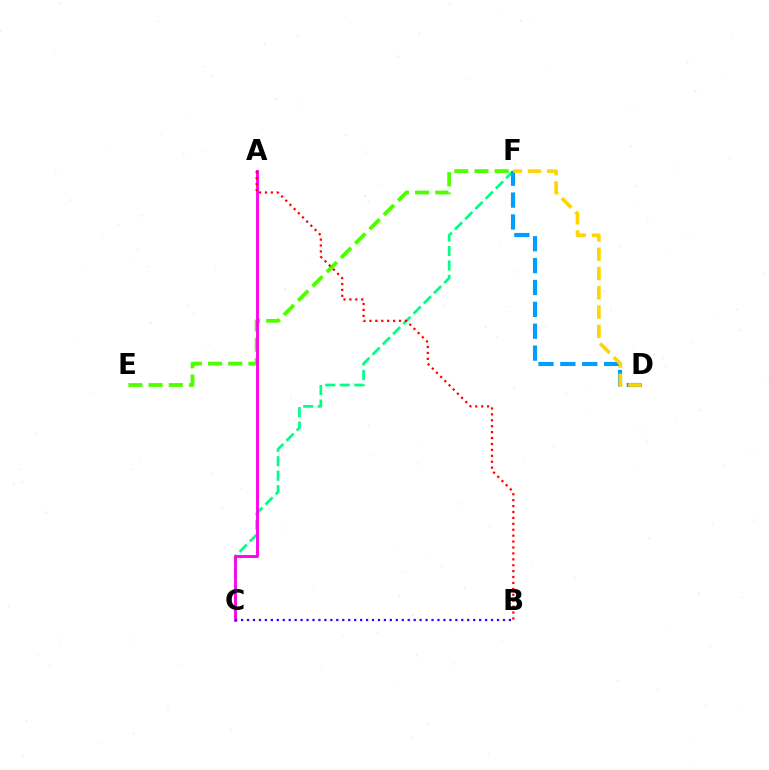{('C', 'F'): [{'color': '#00ff86', 'line_style': 'dashed', 'thickness': 1.97}], ('E', 'F'): [{'color': '#4fff00', 'line_style': 'dashed', 'thickness': 2.74}], ('A', 'C'): [{'color': '#ff00ed', 'line_style': 'solid', 'thickness': 2.05}], ('D', 'F'): [{'color': '#009eff', 'line_style': 'dashed', 'thickness': 2.97}, {'color': '#ffd500', 'line_style': 'dashed', 'thickness': 2.62}], ('A', 'B'): [{'color': '#ff0000', 'line_style': 'dotted', 'thickness': 1.61}], ('B', 'C'): [{'color': '#3700ff', 'line_style': 'dotted', 'thickness': 1.62}]}